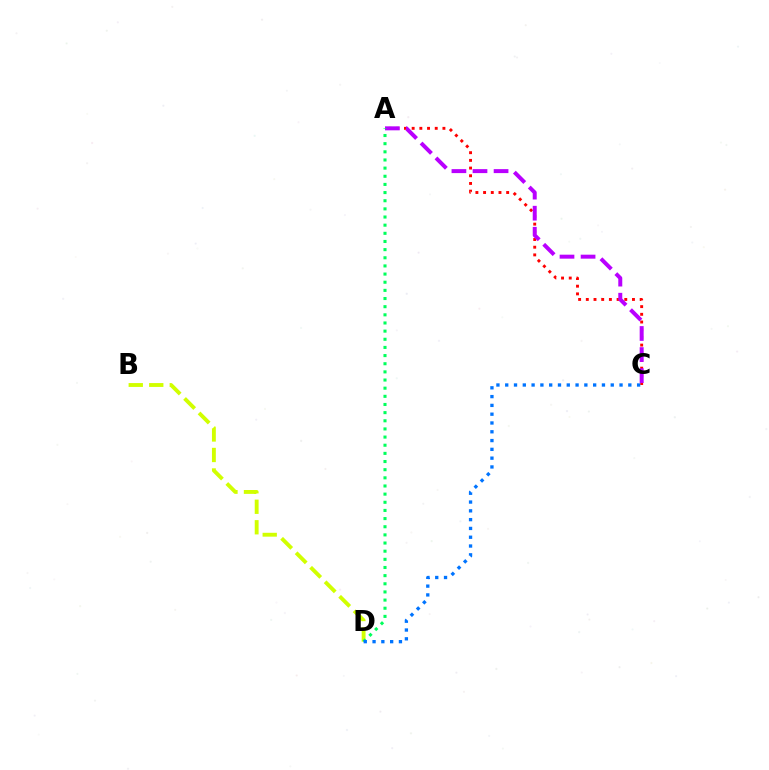{('A', 'C'): [{'color': '#ff0000', 'line_style': 'dotted', 'thickness': 2.09}, {'color': '#b900ff', 'line_style': 'dashed', 'thickness': 2.86}], ('B', 'D'): [{'color': '#d1ff00', 'line_style': 'dashed', 'thickness': 2.79}], ('A', 'D'): [{'color': '#00ff5c', 'line_style': 'dotted', 'thickness': 2.21}], ('C', 'D'): [{'color': '#0074ff', 'line_style': 'dotted', 'thickness': 2.39}]}